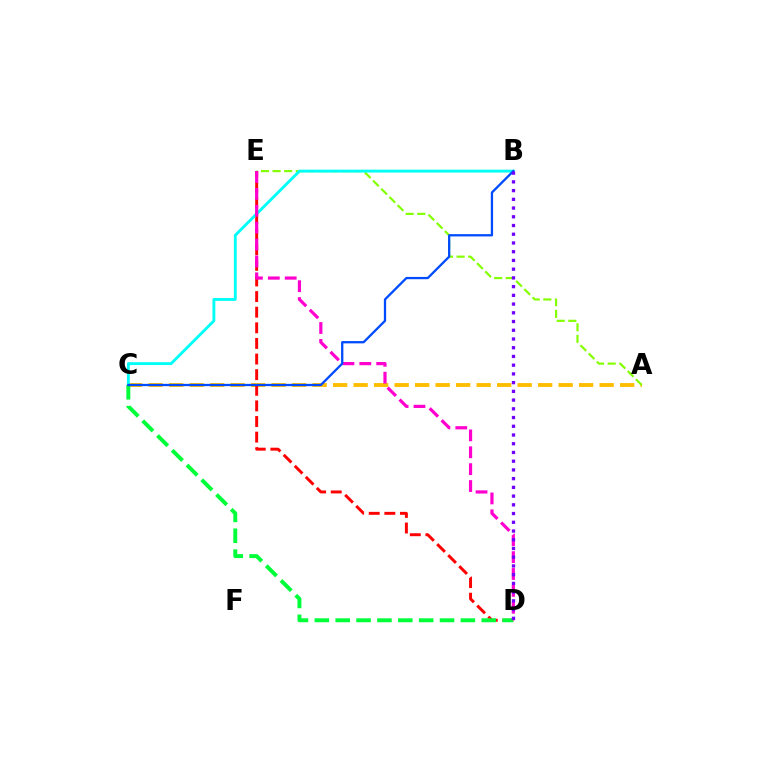{('A', 'C'): [{'color': '#ffbd00', 'line_style': 'dashed', 'thickness': 2.78}], ('A', 'E'): [{'color': '#84ff00', 'line_style': 'dashed', 'thickness': 1.58}], ('D', 'E'): [{'color': '#ff0000', 'line_style': 'dashed', 'thickness': 2.12}, {'color': '#ff00cf', 'line_style': 'dashed', 'thickness': 2.29}], ('B', 'C'): [{'color': '#00fff6', 'line_style': 'solid', 'thickness': 2.07}, {'color': '#004bff', 'line_style': 'solid', 'thickness': 1.64}], ('C', 'D'): [{'color': '#00ff39', 'line_style': 'dashed', 'thickness': 2.83}], ('B', 'D'): [{'color': '#7200ff', 'line_style': 'dotted', 'thickness': 2.37}]}